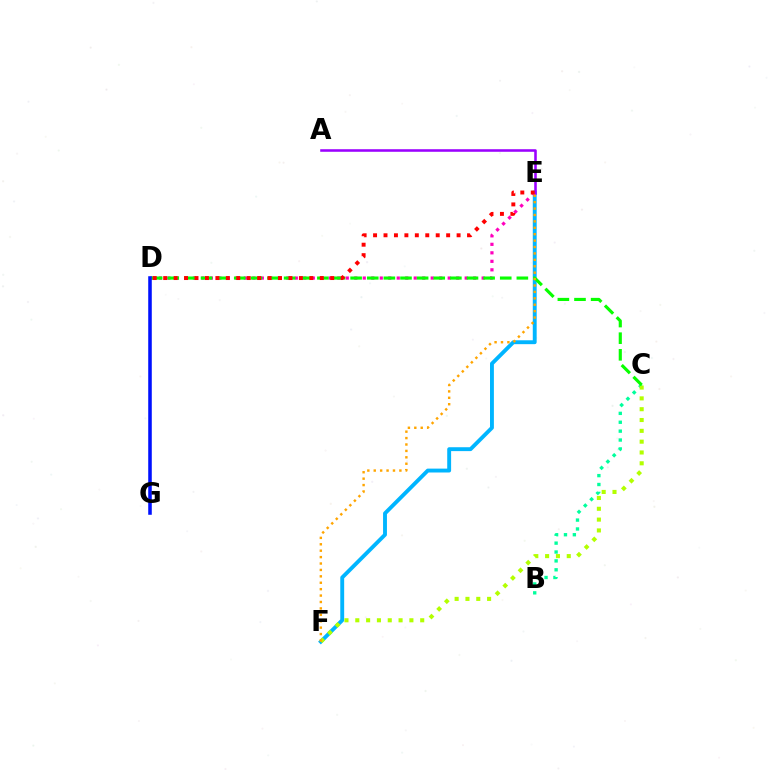{('B', 'C'): [{'color': '#00ff9d', 'line_style': 'dotted', 'thickness': 2.41}], ('E', 'F'): [{'color': '#00b5ff', 'line_style': 'solid', 'thickness': 2.8}, {'color': '#ffa500', 'line_style': 'dotted', 'thickness': 1.74}], ('C', 'F'): [{'color': '#b3ff00', 'line_style': 'dotted', 'thickness': 2.94}], ('D', 'E'): [{'color': '#ff00bd', 'line_style': 'dotted', 'thickness': 2.31}, {'color': '#ff0000', 'line_style': 'dotted', 'thickness': 2.84}], ('A', 'E'): [{'color': '#9b00ff', 'line_style': 'solid', 'thickness': 1.84}], ('C', 'D'): [{'color': '#08ff00', 'line_style': 'dashed', 'thickness': 2.26}], ('D', 'G'): [{'color': '#0010ff', 'line_style': 'solid', 'thickness': 2.56}]}